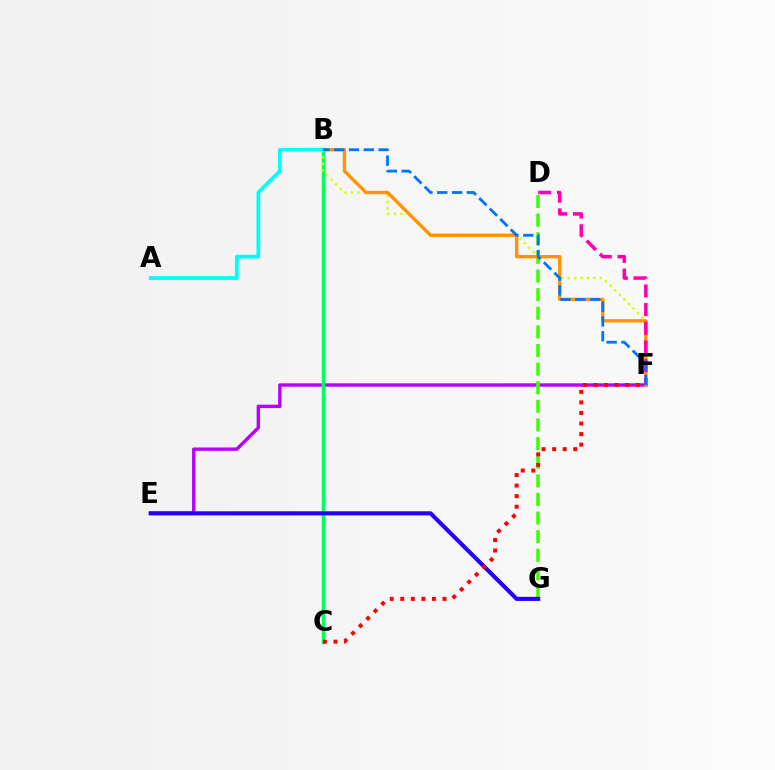{('E', 'F'): [{'color': '#b900ff', 'line_style': 'solid', 'thickness': 2.45}], ('D', 'G'): [{'color': '#3dff00', 'line_style': 'dashed', 'thickness': 2.53}], ('B', 'C'): [{'color': '#00ff5c', 'line_style': 'solid', 'thickness': 2.51}], ('B', 'F'): [{'color': '#d1ff00', 'line_style': 'dotted', 'thickness': 1.75}, {'color': '#ff9400', 'line_style': 'solid', 'thickness': 2.41}, {'color': '#0074ff', 'line_style': 'dashed', 'thickness': 2.01}], ('E', 'G'): [{'color': '#2500ff', 'line_style': 'solid', 'thickness': 2.96}], ('A', 'B'): [{'color': '#00fff6', 'line_style': 'solid', 'thickness': 2.71}], ('D', 'F'): [{'color': '#ff00ac', 'line_style': 'dashed', 'thickness': 2.54}], ('C', 'F'): [{'color': '#ff0000', 'line_style': 'dotted', 'thickness': 2.87}]}